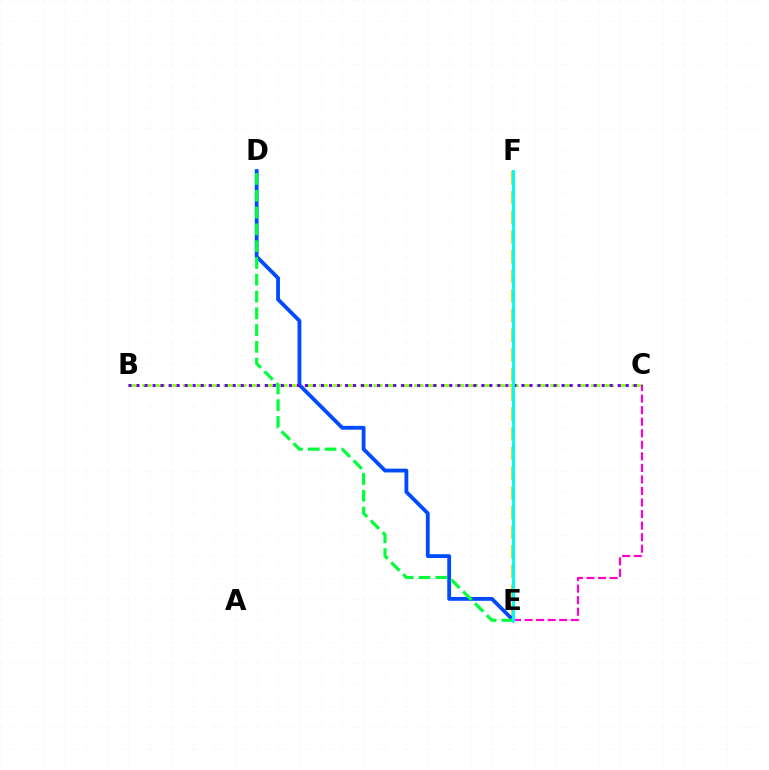{('E', 'F'): [{'color': '#ffbd00', 'line_style': 'dashed', 'thickness': 2.67}, {'color': '#ff0000', 'line_style': 'dashed', 'thickness': 2.06}, {'color': '#00fff6', 'line_style': 'solid', 'thickness': 2.09}], ('B', 'C'): [{'color': '#84ff00', 'line_style': 'dashed', 'thickness': 1.85}, {'color': '#7200ff', 'line_style': 'dotted', 'thickness': 2.18}], ('D', 'E'): [{'color': '#004bff', 'line_style': 'solid', 'thickness': 2.74}, {'color': '#00ff39', 'line_style': 'dashed', 'thickness': 2.28}], ('C', 'E'): [{'color': '#ff00cf', 'line_style': 'dashed', 'thickness': 1.57}]}